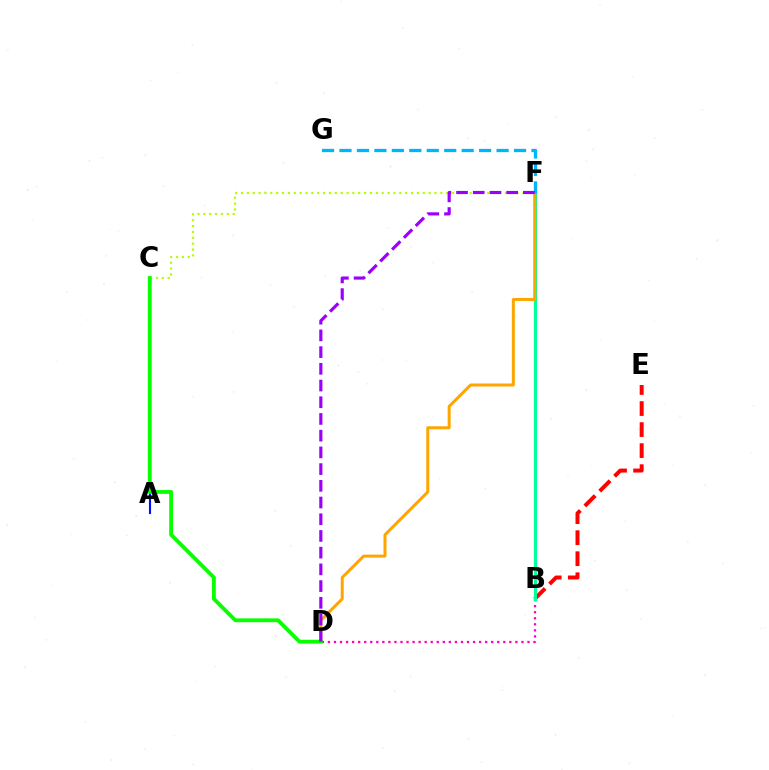{('C', 'F'): [{'color': '#b3ff00', 'line_style': 'dotted', 'thickness': 1.59}], ('B', 'E'): [{'color': '#ff0000', 'line_style': 'dashed', 'thickness': 2.86}], ('B', 'D'): [{'color': '#ff00bd', 'line_style': 'dotted', 'thickness': 1.64}], ('B', 'F'): [{'color': '#00ff9d', 'line_style': 'solid', 'thickness': 2.29}], ('D', 'F'): [{'color': '#ffa500', 'line_style': 'solid', 'thickness': 2.16}, {'color': '#9b00ff', 'line_style': 'dashed', 'thickness': 2.27}], ('A', 'C'): [{'color': '#0010ff', 'line_style': 'solid', 'thickness': 1.52}], ('F', 'G'): [{'color': '#00b5ff', 'line_style': 'dashed', 'thickness': 2.37}], ('C', 'D'): [{'color': '#08ff00', 'line_style': 'solid', 'thickness': 2.76}]}